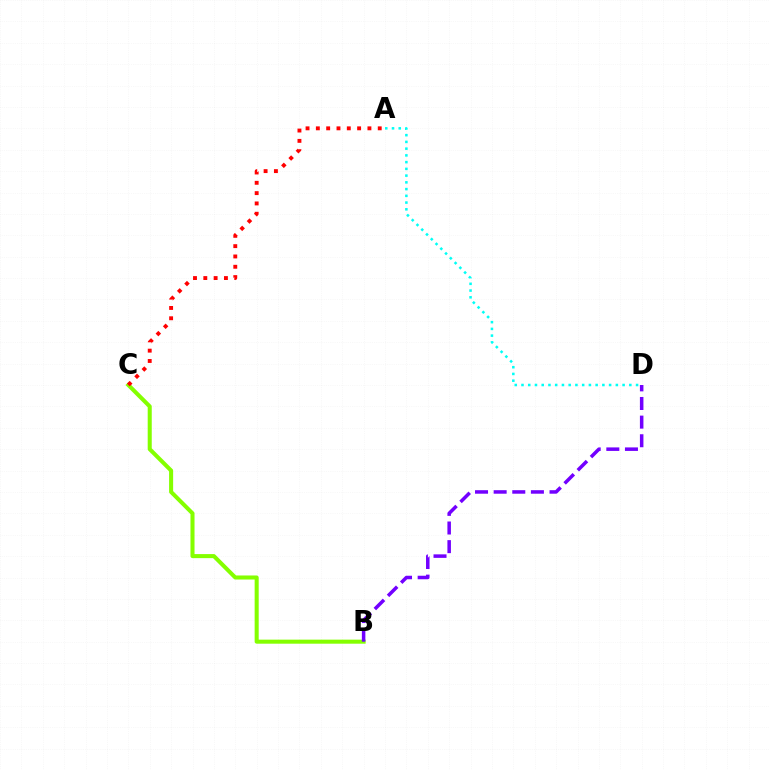{('B', 'C'): [{'color': '#84ff00', 'line_style': 'solid', 'thickness': 2.91}], ('B', 'D'): [{'color': '#7200ff', 'line_style': 'dashed', 'thickness': 2.53}], ('A', 'C'): [{'color': '#ff0000', 'line_style': 'dotted', 'thickness': 2.8}], ('A', 'D'): [{'color': '#00fff6', 'line_style': 'dotted', 'thickness': 1.83}]}